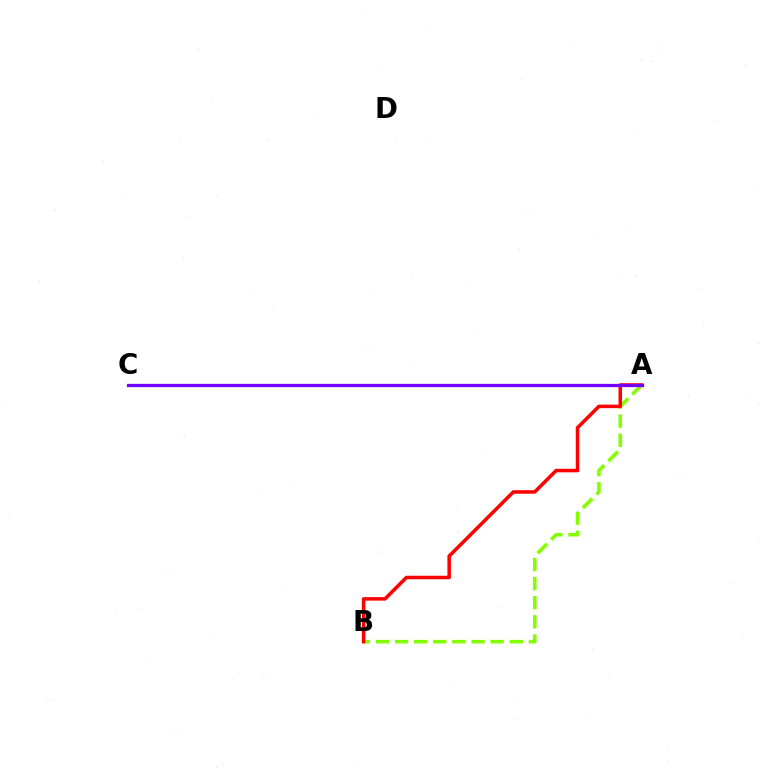{('A', 'B'): [{'color': '#84ff00', 'line_style': 'dashed', 'thickness': 2.6}, {'color': '#ff0000', 'line_style': 'solid', 'thickness': 2.54}], ('A', 'C'): [{'color': '#00fff6', 'line_style': 'dashed', 'thickness': 1.97}, {'color': '#7200ff', 'line_style': 'solid', 'thickness': 2.35}]}